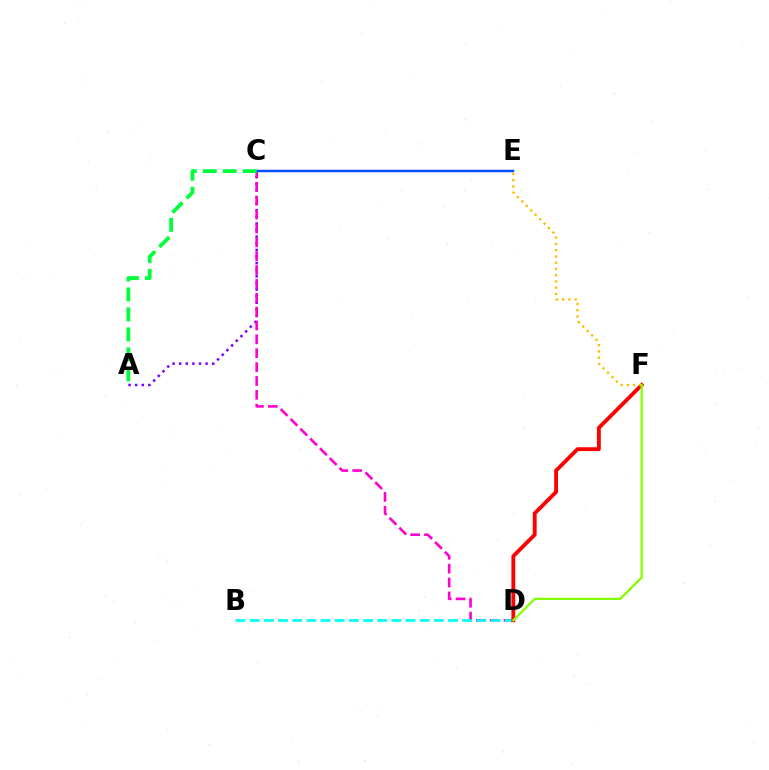{('A', 'C'): [{'color': '#7200ff', 'line_style': 'dotted', 'thickness': 1.79}, {'color': '#00ff39', 'line_style': 'dashed', 'thickness': 2.71}], ('C', 'D'): [{'color': '#ff00cf', 'line_style': 'dashed', 'thickness': 1.88}], ('B', 'D'): [{'color': '#00fff6', 'line_style': 'dashed', 'thickness': 1.93}], ('D', 'F'): [{'color': '#ff0000', 'line_style': 'solid', 'thickness': 2.77}, {'color': '#84ff00', 'line_style': 'solid', 'thickness': 1.64}], ('C', 'E'): [{'color': '#004bff', 'line_style': 'solid', 'thickness': 1.76}], ('E', 'F'): [{'color': '#ffbd00', 'line_style': 'dotted', 'thickness': 1.7}]}